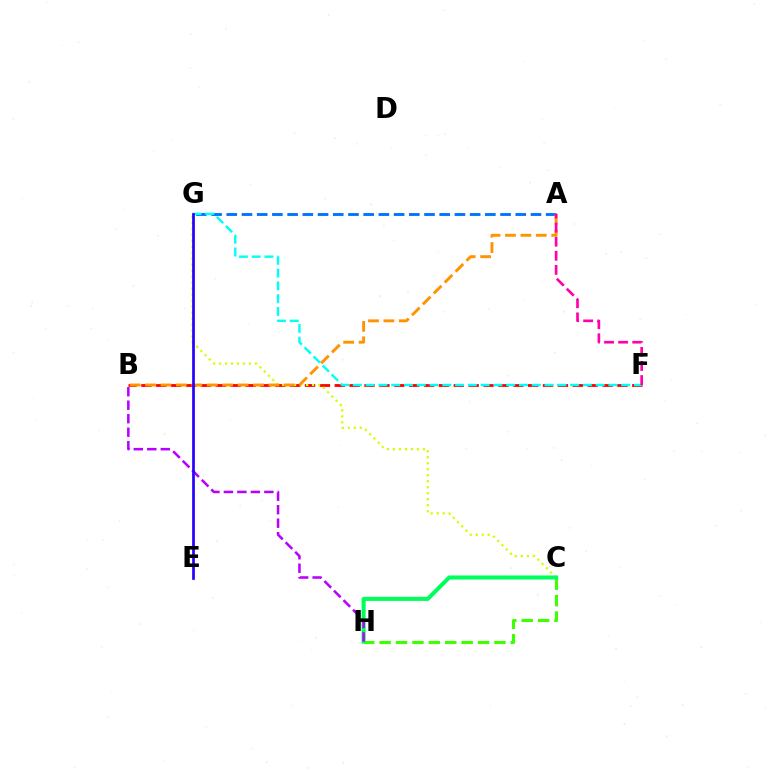{('A', 'G'): [{'color': '#0074ff', 'line_style': 'dashed', 'thickness': 2.07}], ('B', 'F'): [{'color': '#ff0000', 'line_style': 'dashed', 'thickness': 2.02}], ('C', 'G'): [{'color': '#d1ff00', 'line_style': 'dotted', 'thickness': 1.63}], ('C', 'H'): [{'color': '#3dff00', 'line_style': 'dashed', 'thickness': 2.23}, {'color': '#00ff5c', 'line_style': 'solid', 'thickness': 2.93}], ('A', 'B'): [{'color': '#ff9400', 'line_style': 'dashed', 'thickness': 2.09}], ('F', 'G'): [{'color': '#00fff6', 'line_style': 'dashed', 'thickness': 1.74}], ('A', 'F'): [{'color': '#ff00ac', 'line_style': 'dashed', 'thickness': 1.91}], ('B', 'H'): [{'color': '#b900ff', 'line_style': 'dashed', 'thickness': 1.83}], ('E', 'G'): [{'color': '#2500ff', 'line_style': 'solid', 'thickness': 1.95}]}